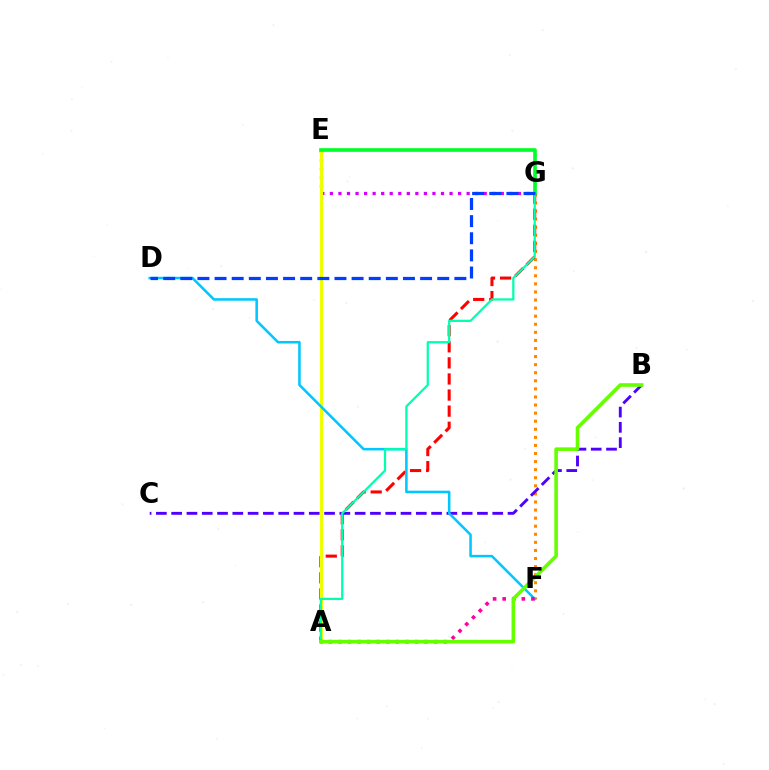{('F', 'G'): [{'color': '#ff8800', 'line_style': 'dotted', 'thickness': 2.19}], ('E', 'G'): [{'color': '#d600ff', 'line_style': 'dotted', 'thickness': 2.32}, {'color': '#00ff27', 'line_style': 'solid', 'thickness': 2.64}], ('A', 'G'): [{'color': '#ff0000', 'line_style': 'dashed', 'thickness': 2.19}, {'color': '#00ffaf', 'line_style': 'solid', 'thickness': 1.61}], ('B', 'C'): [{'color': '#4f00ff', 'line_style': 'dashed', 'thickness': 2.08}], ('A', 'E'): [{'color': '#eeff00', 'line_style': 'solid', 'thickness': 2.25}], ('D', 'F'): [{'color': '#00c7ff', 'line_style': 'solid', 'thickness': 1.82}], ('A', 'F'): [{'color': '#ff00a0', 'line_style': 'dotted', 'thickness': 2.6}], ('D', 'G'): [{'color': '#003fff', 'line_style': 'dashed', 'thickness': 2.33}], ('A', 'B'): [{'color': '#66ff00', 'line_style': 'solid', 'thickness': 2.6}]}